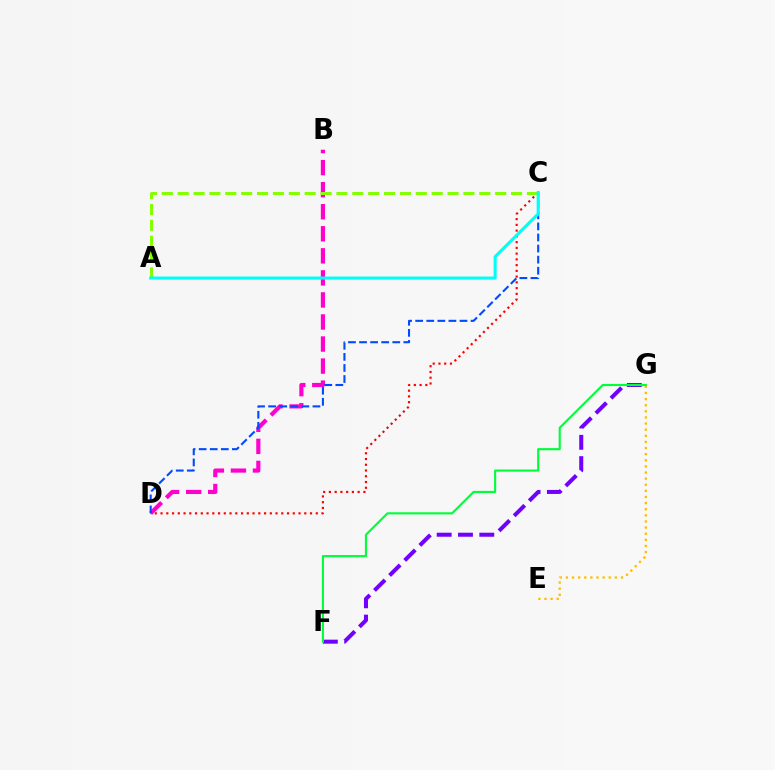{('B', 'D'): [{'color': '#ff00cf', 'line_style': 'dashed', 'thickness': 3.0}], ('E', 'G'): [{'color': '#ffbd00', 'line_style': 'dotted', 'thickness': 1.66}], ('C', 'D'): [{'color': '#ff0000', 'line_style': 'dotted', 'thickness': 1.56}, {'color': '#004bff', 'line_style': 'dashed', 'thickness': 1.5}], ('F', 'G'): [{'color': '#7200ff', 'line_style': 'dashed', 'thickness': 2.89}, {'color': '#00ff39', 'line_style': 'solid', 'thickness': 1.53}], ('A', 'C'): [{'color': '#84ff00', 'line_style': 'dashed', 'thickness': 2.16}, {'color': '#00fff6', 'line_style': 'solid', 'thickness': 2.2}]}